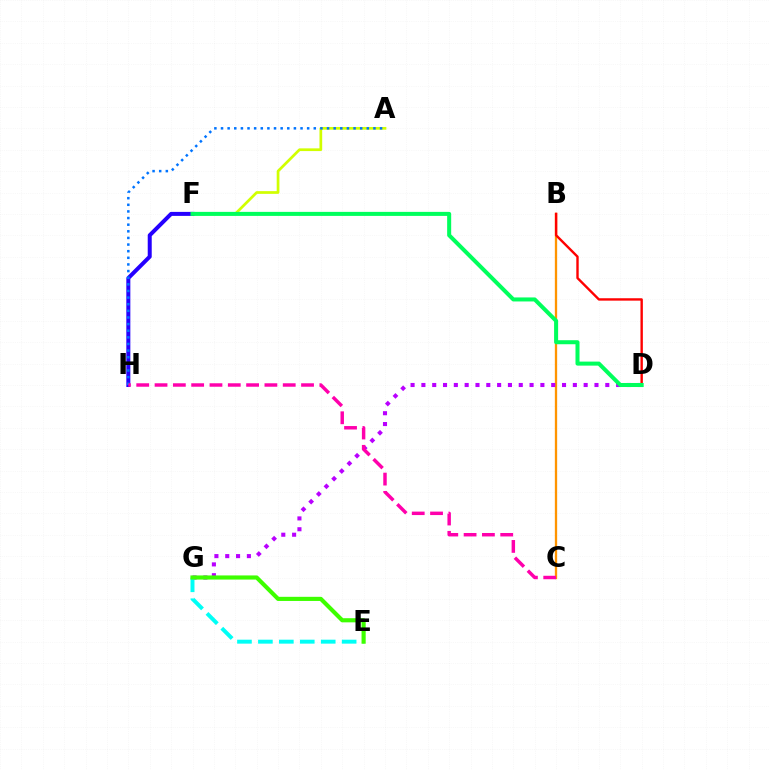{('B', 'C'): [{'color': '#ff9400', 'line_style': 'solid', 'thickness': 1.66}], ('D', 'G'): [{'color': '#b900ff', 'line_style': 'dotted', 'thickness': 2.94}], ('B', 'D'): [{'color': '#ff0000', 'line_style': 'solid', 'thickness': 1.72}], ('A', 'F'): [{'color': '#d1ff00', 'line_style': 'solid', 'thickness': 1.96}], ('F', 'H'): [{'color': '#2500ff', 'line_style': 'solid', 'thickness': 2.88}], ('A', 'H'): [{'color': '#0074ff', 'line_style': 'dotted', 'thickness': 1.8}], ('E', 'G'): [{'color': '#00fff6', 'line_style': 'dashed', 'thickness': 2.84}, {'color': '#3dff00', 'line_style': 'solid', 'thickness': 2.98}], ('C', 'H'): [{'color': '#ff00ac', 'line_style': 'dashed', 'thickness': 2.49}], ('D', 'F'): [{'color': '#00ff5c', 'line_style': 'solid', 'thickness': 2.9}]}